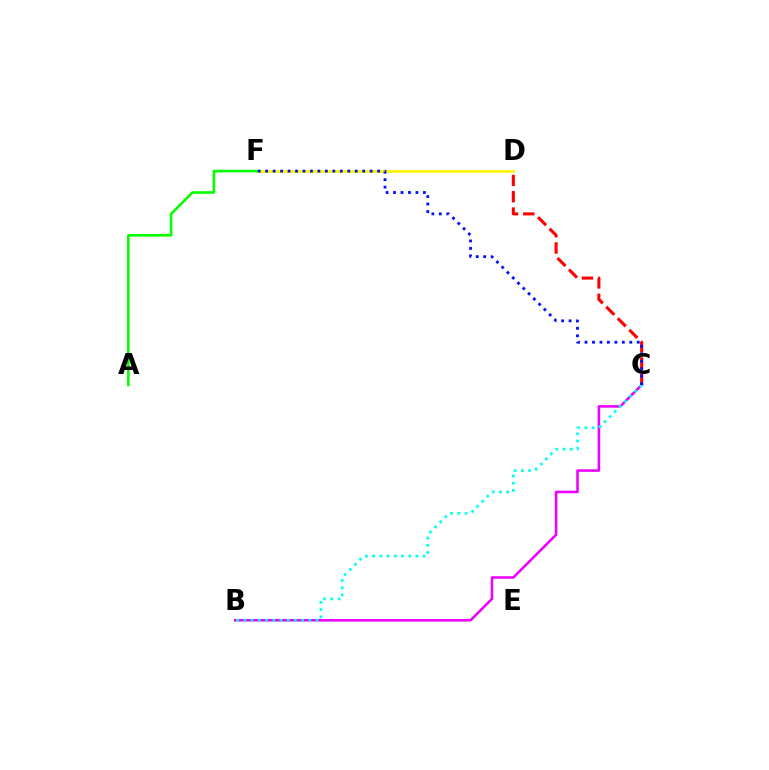{('D', 'F'): [{'color': '#fcf500', 'line_style': 'solid', 'thickness': 1.95}], ('B', 'C'): [{'color': '#ee00ff', 'line_style': 'solid', 'thickness': 1.83}, {'color': '#00fff6', 'line_style': 'dotted', 'thickness': 1.96}], ('A', 'F'): [{'color': '#08ff00', 'line_style': 'solid', 'thickness': 1.89}], ('C', 'D'): [{'color': '#ff0000', 'line_style': 'dashed', 'thickness': 2.21}], ('C', 'F'): [{'color': '#0010ff', 'line_style': 'dotted', 'thickness': 2.03}]}